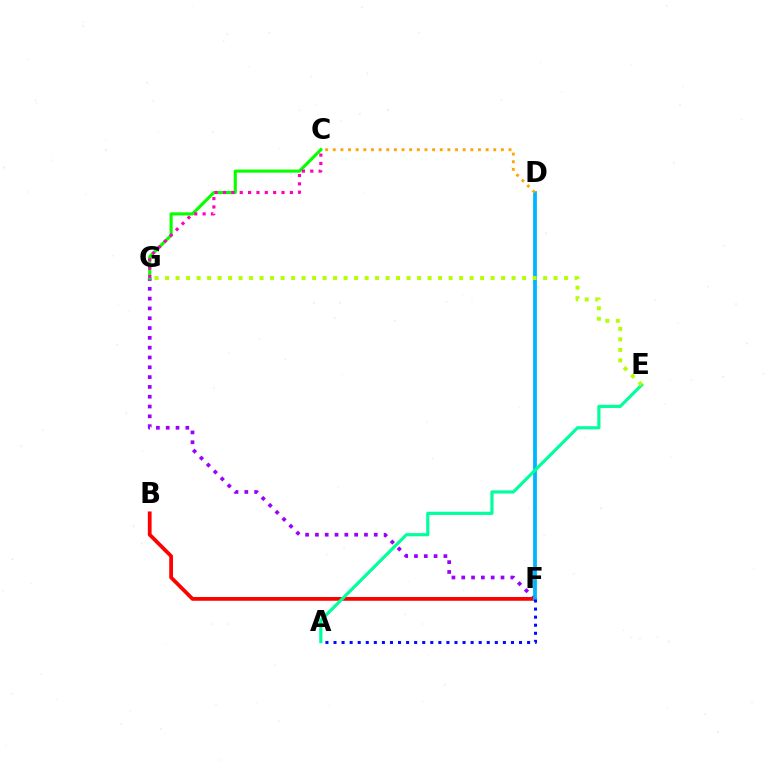{('F', 'G'): [{'color': '#9b00ff', 'line_style': 'dotted', 'thickness': 2.67}], ('C', 'G'): [{'color': '#08ff00', 'line_style': 'solid', 'thickness': 2.26}, {'color': '#ff00bd', 'line_style': 'dotted', 'thickness': 2.27}], ('B', 'F'): [{'color': '#ff0000', 'line_style': 'solid', 'thickness': 2.7}], ('D', 'F'): [{'color': '#00b5ff', 'line_style': 'solid', 'thickness': 2.72}], ('A', 'F'): [{'color': '#0010ff', 'line_style': 'dotted', 'thickness': 2.19}], ('A', 'E'): [{'color': '#00ff9d', 'line_style': 'solid', 'thickness': 2.28}], ('C', 'D'): [{'color': '#ffa500', 'line_style': 'dotted', 'thickness': 2.08}], ('E', 'G'): [{'color': '#b3ff00', 'line_style': 'dotted', 'thickness': 2.85}]}